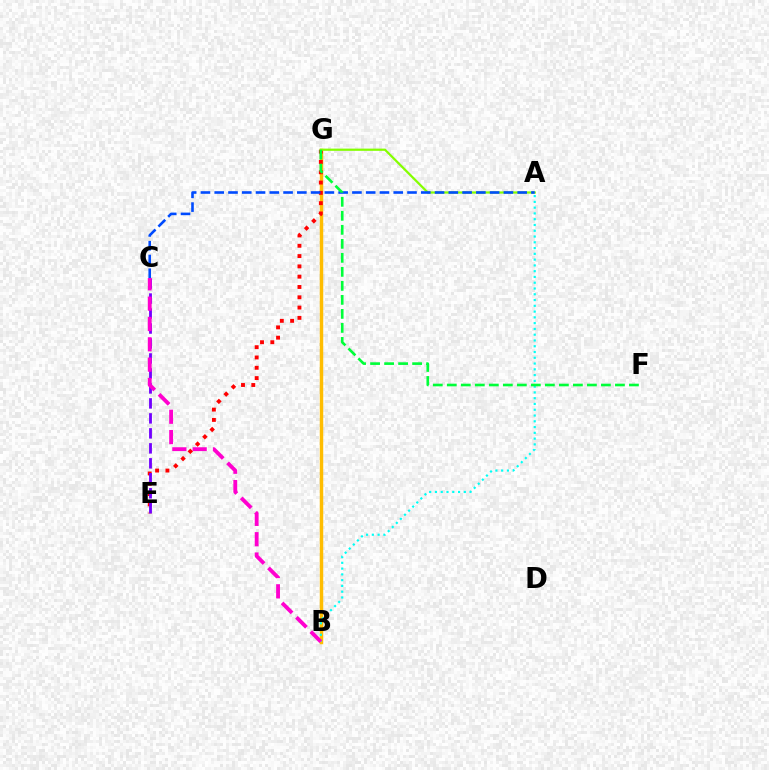{('B', 'G'): [{'color': '#ffbd00', 'line_style': 'solid', 'thickness': 2.48}], ('E', 'G'): [{'color': '#ff0000', 'line_style': 'dotted', 'thickness': 2.8}], ('A', 'B'): [{'color': '#00fff6', 'line_style': 'dotted', 'thickness': 1.57}], ('C', 'E'): [{'color': '#7200ff', 'line_style': 'dashed', 'thickness': 2.03}], ('B', 'C'): [{'color': '#ff00cf', 'line_style': 'dashed', 'thickness': 2.76}], ('A', 'G'): [{'color': '#84ff00', 'line_style': 'solid', 'thickness': 1.6}], ('A', 'C'): [{'color': '#004bff', 'line_style': 'dashed', 'thickness': 1.87}], ('F', 'G'): [{'color': '#00ff39', 'line_style': 'dashed', 'thickness': 1.9}]}